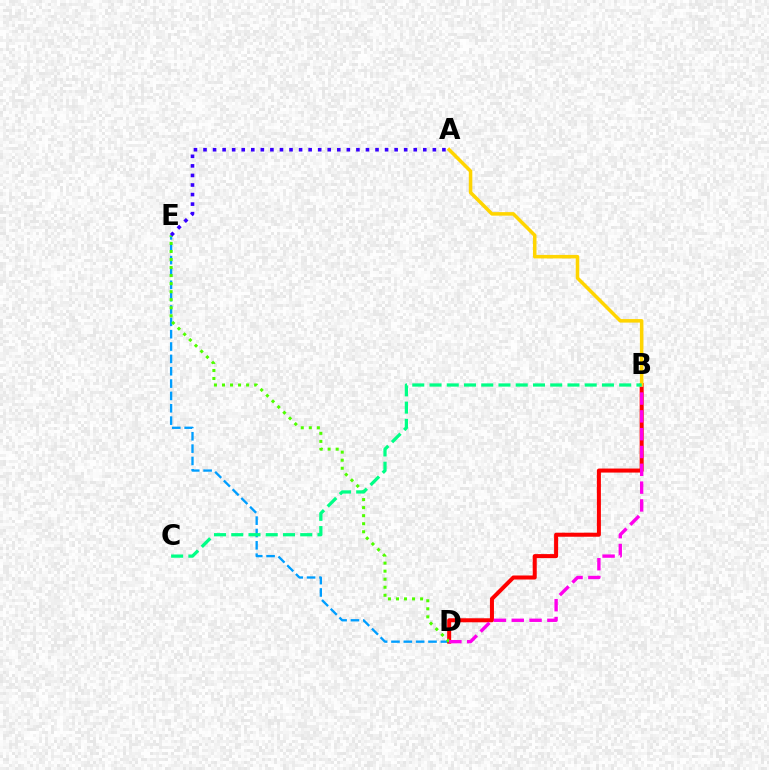{('D', 'E'): [{'color': '#009eff', 'line_style': 'dashed', 'thickness': 1.68}, {'color': '#4fff00', 'line_style': 'dotted', 'thickness': 2.19}], ('B', 'D'): [{'color': '#ff0000', 'line_style': 'solid', 'thickness': 2.9}, {'color': '#ff00ed', 'line_style': 'dashed', 'thickness': 2.42}], ('A', 'B'): [{'color': '#ffd500', 'line_style': 'solid', 'thickness': 2.54}], ('A', 'E'): [{'color': '#3700ff', 'line_style': 'dotted', 'thickness': 2.6}], ('B', 'C'): [{'color': '#00ff86', 'line_style': 'dashed', 'thickness': 2.34}]}